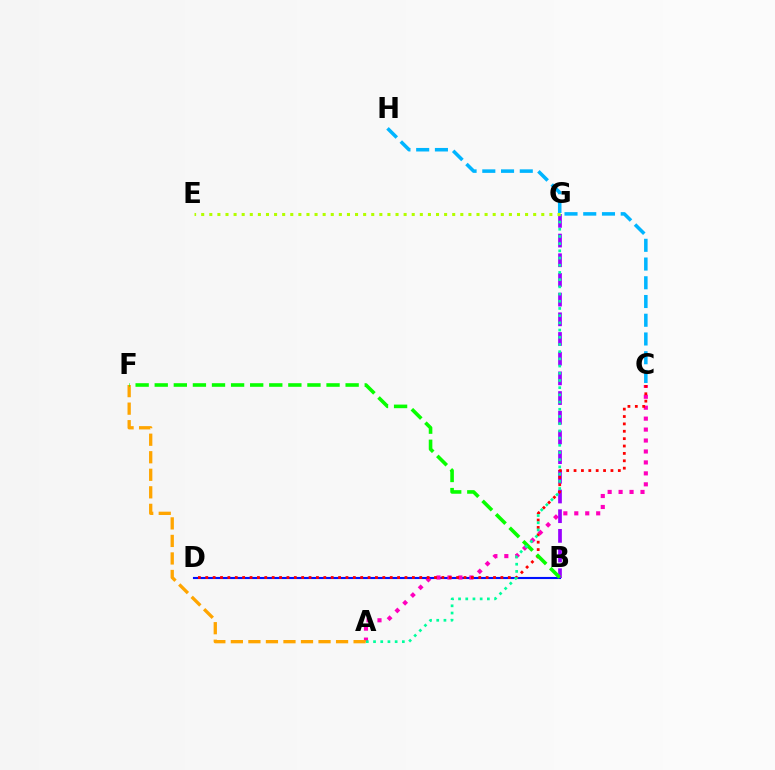{('B', 'D'): [{'color': '#0010ff', 'line_style': 'solid', 'thickness': 1.52}], ('A', 'C'): [{'color': '#ff00bd', 'line_style': 'dotted', 'thickness': 2.97}], ('A', 'F'): [{'color': '#ffa500', 'line_style': 'dashed', 'thickness': 2.38}], ('B', 'G'): [{'color': '#9b00ff', 'line_style': 'dashed', 'thickness': 2.67}], ('C', 'D'): [{'color': '#ff0000', 'line_style': 'dotted', 'thickness': 2.0}], ('B', 'F'): [{'color': '#08ff00', 'line_style': 'dashed', 'thickness': 2.59}], ('A', 'G'): [{'color': '#00ff9d', 'line_style': 'dotted', 'thickness': 1.96}], ('E', 'G'): [{'color': '#b3ff00', 'line_style': 'dotted', 'thickness': 2.2}], ('C', 'H'): [{'color': '#00b5ff', 'line_style': 'dashed', 'thickness': 2.55}]}